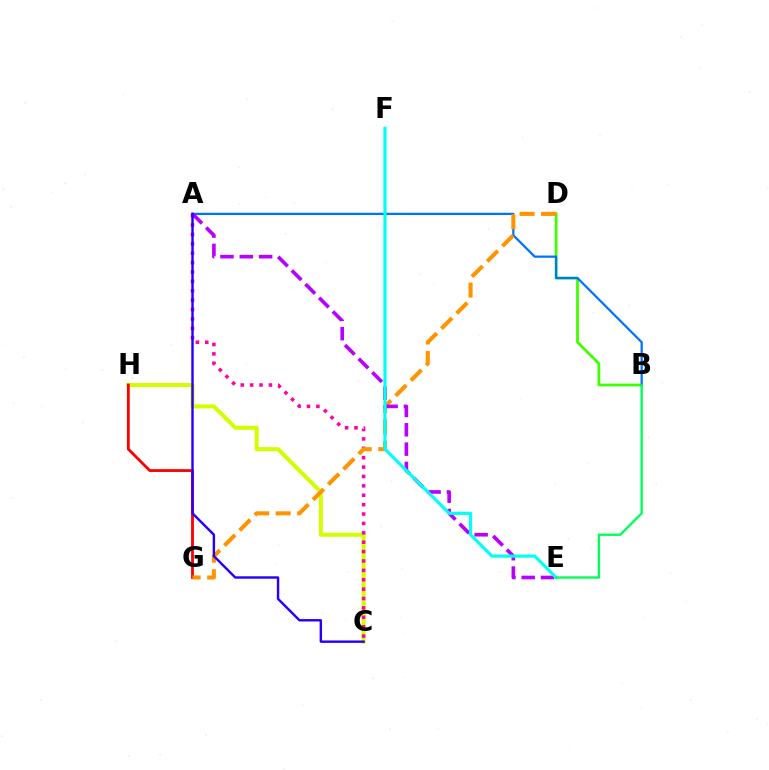{('B', 'D'): [{'color': '#3dff00', 'line_style': 'solid', 'thickness': 1.98}], ('A', 'B'): [{'color': '#0074ff', 'line_style': 'solid', 'thickness': 1.63}], ('C', 'H'): [{'color': '#d1ff00', 'line_style': 'solid', 'thickness': 2.9}], ('G', 'H'): [{'color': '#ff0000', 'line_style': 'solid', 'thickness': 2.03}], ('A', 'C'): [{'color': '#ff00ac', 'line_style': 'dotted', 'thickness': 2.55}, {'color': '#2500ff', 'line_style': 'solid', 'thickness': 1.74}], ('D', 'G'): [{'color': '#ff9400', 'line_style': 'dashed', 'thickness': 2.92}], ('A', 'E'): [{'color': '#b900ff', 'line_style': 'dashed', 'thickness': 2.63}], ('E', 'F'): [{'color': '#00fff6', 'line_style': 'solid', 'thickness': 2.28}], ('B', 'E'): [{'color': '#00ff5c', 'line_style': 'solid', 'thickness': 1.71}]}